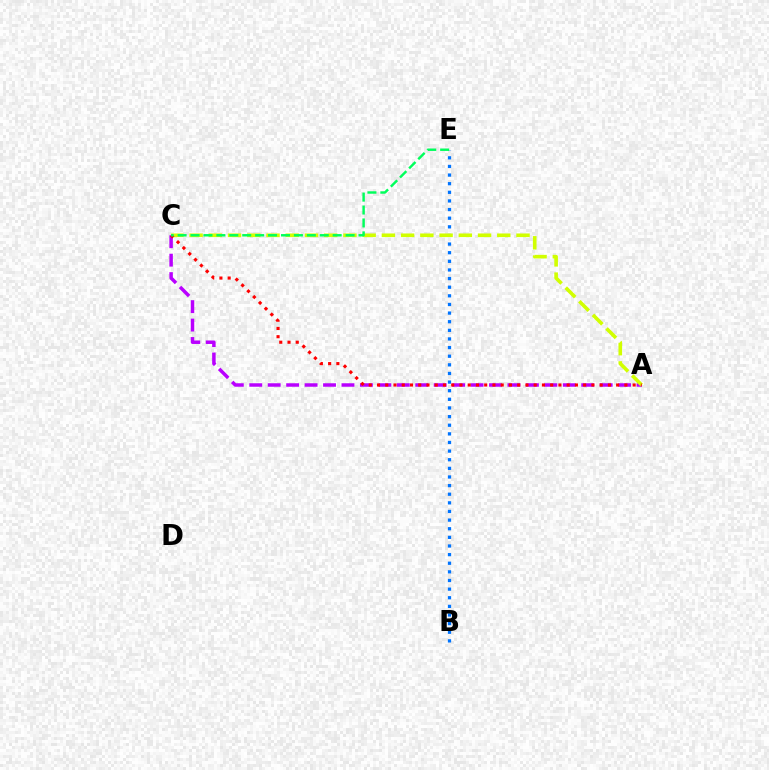{('B', 'E'): [{'color': '#0074ff', 'line_style': 'dotted', 'thickness': 2.34}], ('A', 'C'): [{'color': '#b900ff', 'line_style': 'dashed', 'thickness': 2.51}, {'color': '#d1ff00', 'line_style': 'dashed', 'thickness': 2.61}, {'color': '#ff0000', 'line_style': 'dotted', 'thickness': 2.24}], ('C', 'E'): [{'color': '#00ff5c', 'line_style': 'dashed', 'thickness': 1.76}]}